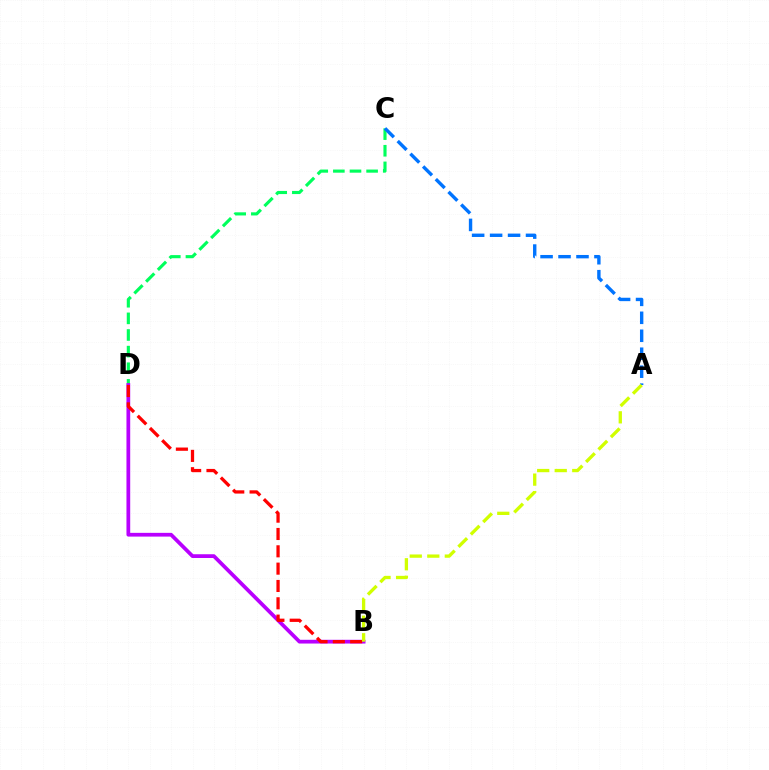{('C', 'D'): [{'color': '#00ff5c', 'line_style': 'dashed', 'thickness': 2.26}], ('B', 'D'): [{'color': '#b900ff', 'line_style': 'solid', 'thickness': 2.7}, {'color': '#ff0000', 'line_style': 'dashed', 'thickness': 2.35}], ('A', 'C'): [{'color': '#0074ff', 'line_style': 'dashed', 'thickness': 2.44}], ('A', 'B'): [{'color': '#d1ff00', 'line_style': 'dashed', 'thickness': 2.38}]}